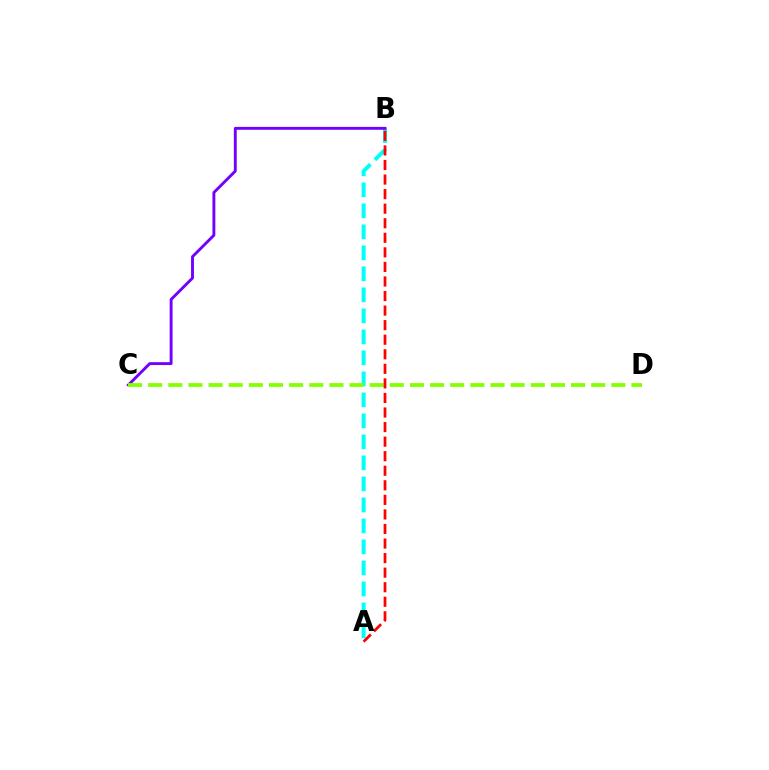{('A', 'B'): [{'color': '#00fff6', 'line_style': 'dashed', 'thickness': 2.85}, {'color': '#ff0000', 'line_style': 'dashed', 'thickness': 1.98}], ('B', 'C'): [{'color': '#7200ff', 'line_style': 'solid', 'thickness': 2.08}], ('C', 'D'): [{'color': '#84ff00', 'line_style': 'dashed', 'thickness': 2.74}]}